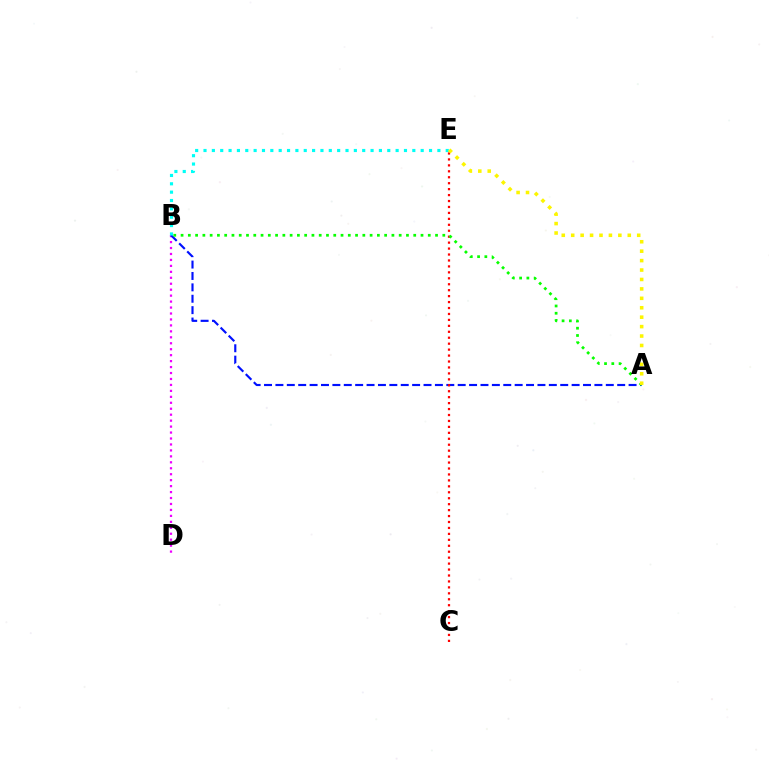{('B', 'D'): [{'color': '#ee00ff', 'line_style': 'dotted', 'thickness': 1.62}], ('A', 'B'): [{'color': '#0010ff', 'line_style': 'dashed', 'thickness': 1.55}, {'color': '#08ff00', 'line_style': 'dotted', 'thickness': 1.98}], ('B', 'E'): [{'color': '#00fff6', 'line_style': 'dotted', 'thickness': 2.27}], ('C', 'E'): [{'color': '#ff0000', 'line_style': 'dotted', 'thickness': 1.61}], ('A', 'E'): [{'color': '#fcf500', 'line_style': 'dotted', 'thickness': 2.56}]}